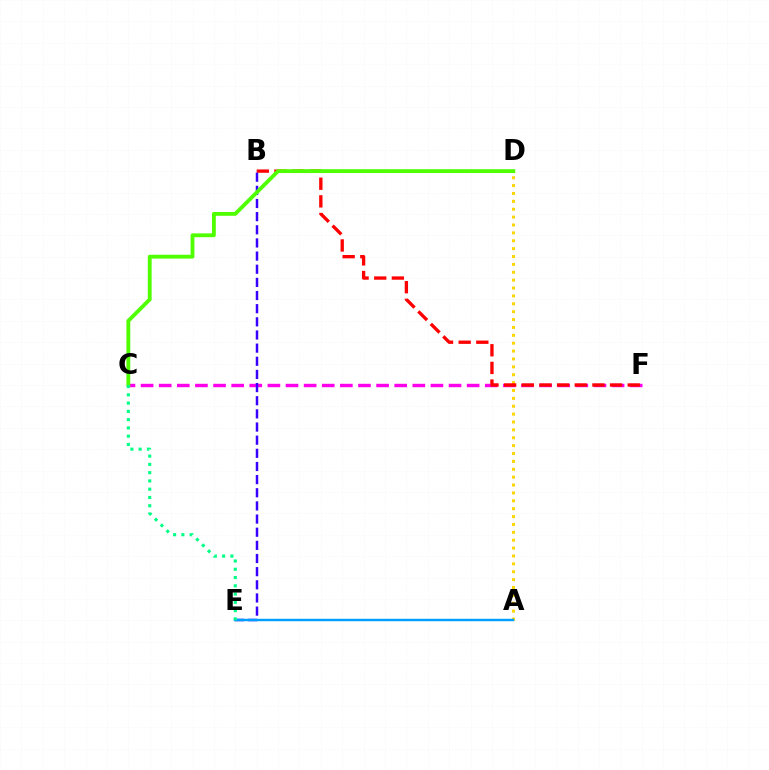{('A', 'D'): [{'color': '#ffd500', 'line_style': 'dotted', 'thickness': 2.14}], ('C', 'F'): [{'color': '#ff00ed', 'line_style': 'dashed', 'thickness': 2.46}], ('B', 'F'): [{'color': '#ff0000', 'line_style': 'dashed', 'thickness': 2.4}], ('B', 'E'): [{'color': '#3700ff', 'line_style': 'dashed', 'thickness': 1.79}], ('C', 'D'): [{'color': '#4fff00', 'line_style': 'solid', 'thickness': 2.76}], ('A', 'E'): [{'color': '#009eff', 'line_style': 'solid', 'thickness': 1.74}], ('C', 'E'): [{'color': '#00ff86', 'line_style': 'dotted', 'thickness': 2.25}]}